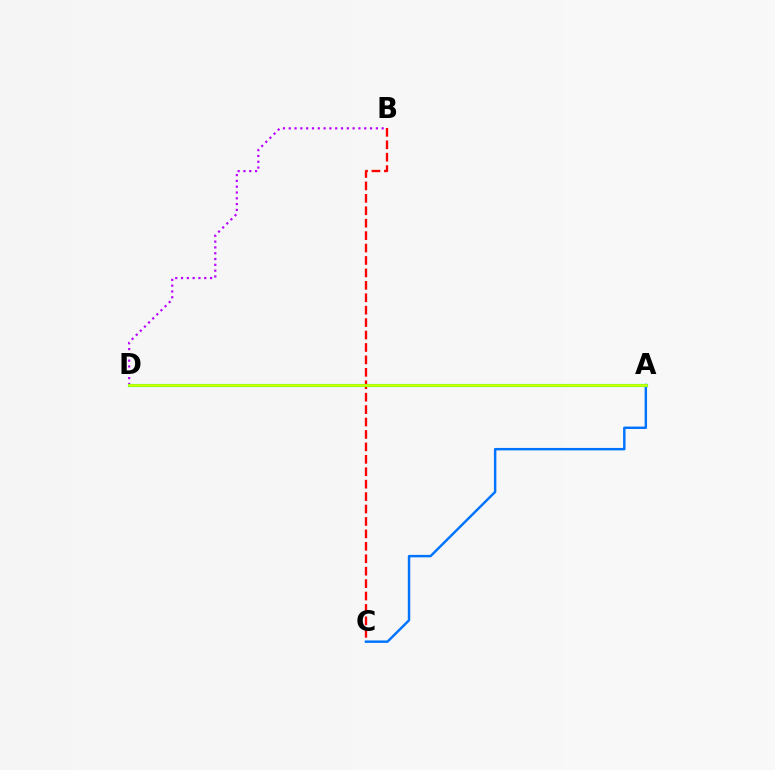{('B', 'D'): [{'color': '#b900ff', 'line_style': 'dotted', 'thickness': 1.58}], ('B', 'C'): [{'color': '#ff0000', 'line_style': 'dashed', 'thickness': 1.69}], ('A', 'C'): [{'color': '#0074ff', 'line_style': 'solid', 'thickness': 1.76}], ('A', 'D'): [{'color': '#00ff5c', 'line_style': 'solid', 'thickness': 2.24}, {'color': '#d1ff00', 'line_style': 'solid', 'thickness': 1.86}]}